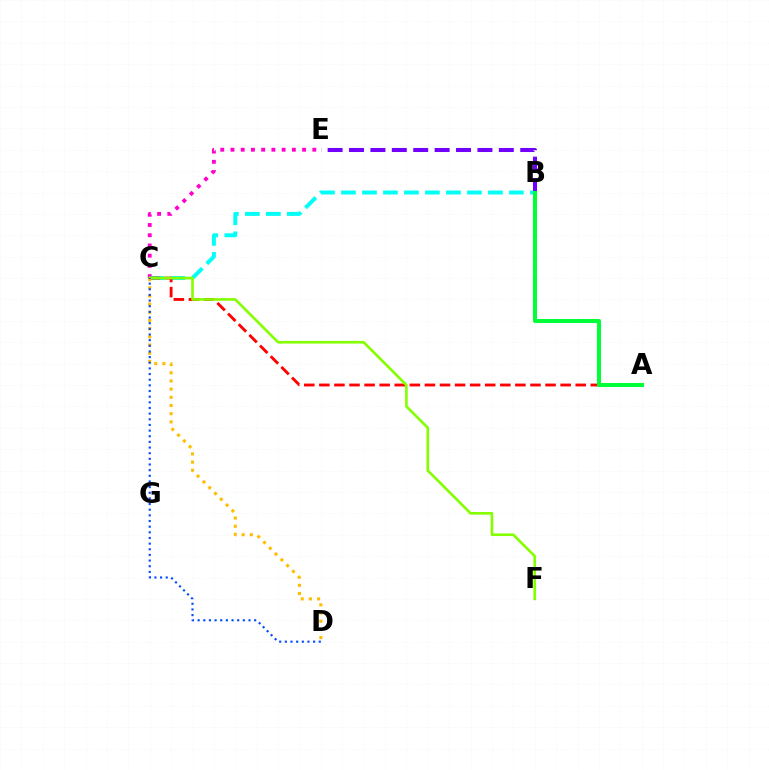{('C', 'E'): [{'color': '#ff00cf', 'line_style': 'dotted', 'thickness': 2.78}], ('B', 'C'): [{'color': '#00fff6', 'line_style': 'dashed', 'thickness': 2.85}], ('A', 'C'): [{'color': '#ff0000', 'line_style': 'dashed', 'thickness': 2.05}], ('C', 'F'): [{'color': '#84ff00', 'line_style': 'solid', 'thickness': 1.89}], ('B', 'E'): [{'color': '#7200ff', 'line_style': 'dashed', 'thickness': 2.91}], ('C', 'D'): [{'color': '#ffbd00', 'line_style': 'dotted', 'thickness': 2.22}, {'color': '#004bff', 'line_style': 'dotted', 'thickness': 1.54}], ('A', 'B'): [{'color': '#00ff39', 'line_style': 'solid', 'thickness': 2.91}]}